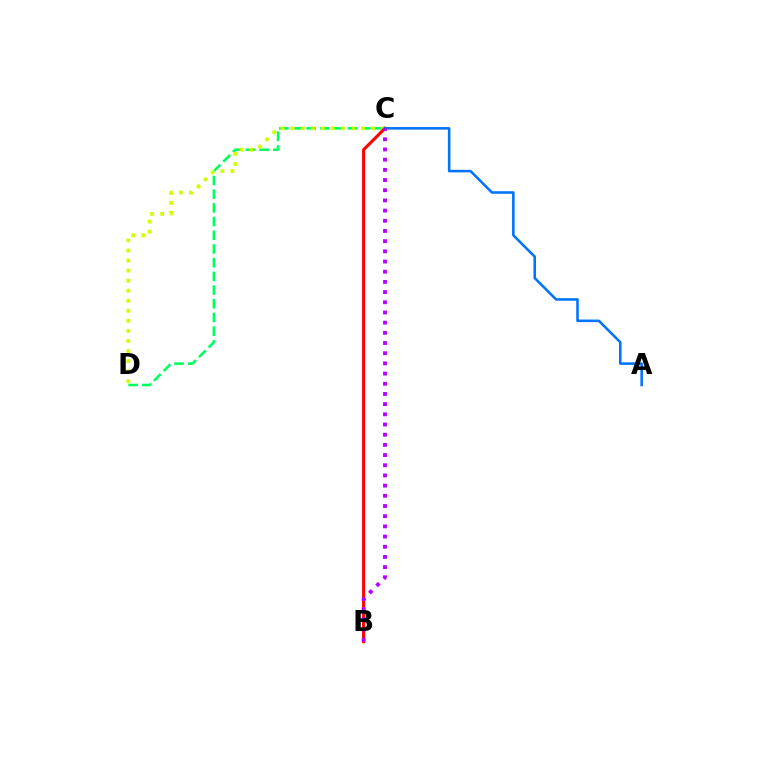{('C', 'D'): [{'color': '#00ff5c', 'line_style': 'dashed', 'thickness': 1.86}, {'color': '#d1ff00', 'line_style': 'dotted', 'thickness': 2.73}], ('B', 'C'): [{'color': '#ff0000', 'line_style': 'solid', 'thickness': 2.21}, {'color': '#b900ff', 'line_style': 'dotted', 'thickness': 2.77}], ('A', 'C'): [{'color': '#0074ff', 'line_style': 'solid', 'thickness': 1.85}]}